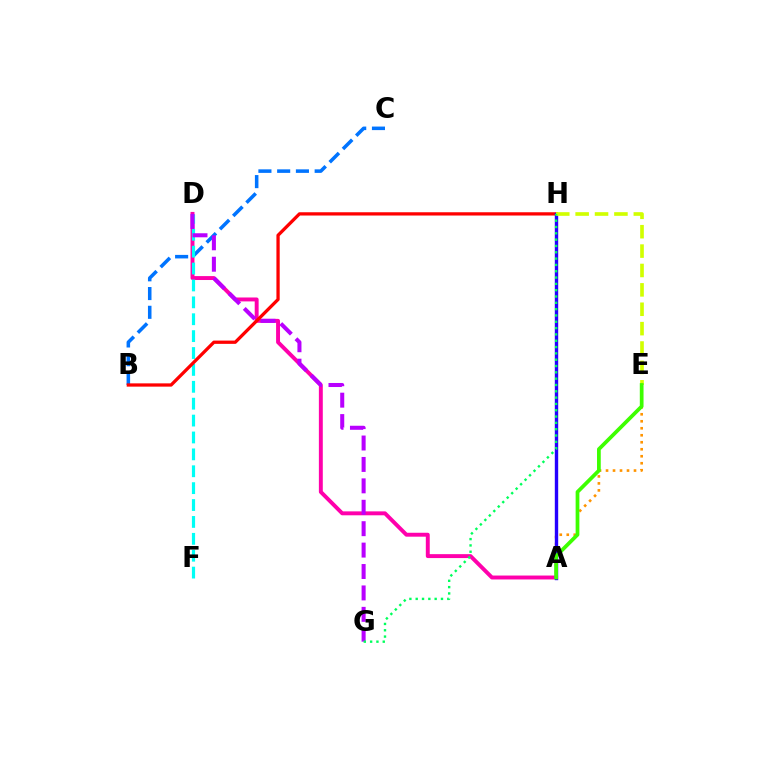{('A', 'E'): [{'color': '#ff9400', 'line_style': 'dotted', 'thickness': 1.9}, {'color': '#3dff00', 'line_style': 'solid', 'thickness': 2.69}], ('A', 'D'): [{'color': '#ff00ac', 'line_style': 'solid', 'thickness': 2.82}], ('B', 'C'): [{'color': '#0074ff', 'line_style': 'dashed', 'thickness': 2.55}], ('D', 'F'): [{'color': '#00fff6', 'line_style': 'dashed', 'thickness': 2.29}], ('D', 'G'): [{'color': '#b900ff', 'line_style': 'dashed', 'thickness': 2.91}], ('B', 'H'): [{'color': '#ff0000', 'line_style': 'solid', 'thickness': 2.36}], ('A', 'H'): [{'color': '#2500ff', 'line_style': 'solid', 'thickness': 2.43}], ('E', 'H'): [{'color': '#d1ff00', 'line_style': 'dashed', 'thickness': 2.63}], ('G', 'H'): [{'color': '#00ff5c', 'line_style': 'dotted', 'thickness': 1.72}]}